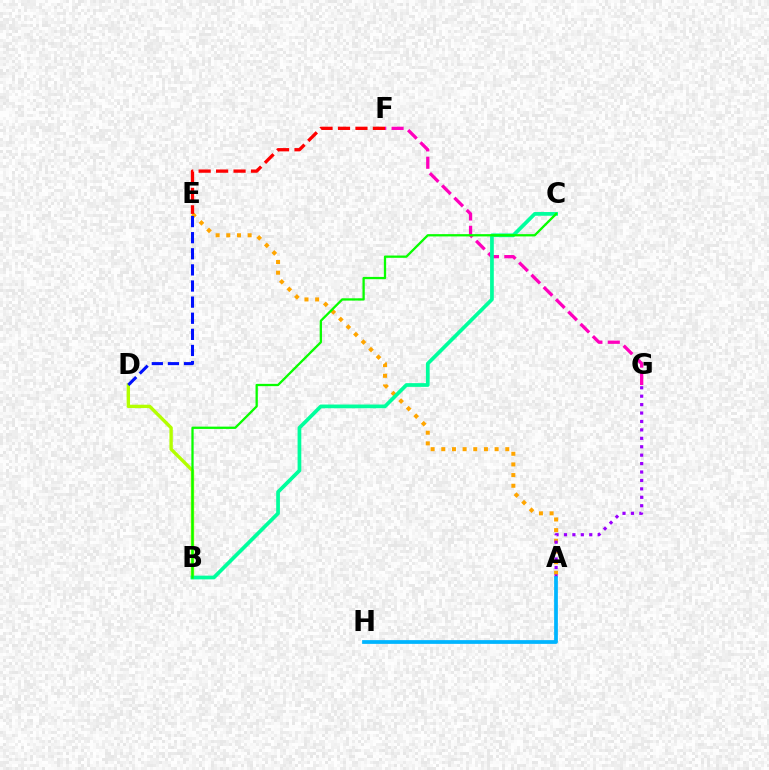{('B', 'D'): [{'color': '#b3ff00', 'line_style': 'solid', 'thickness': 2.42}], ('F', 'G'): [{'color': '#ff00bd', 'line_style': 'dashed', 'thickness': 2.36}], ('A', 'E'): [{'color': '#ffa500', 'line_style': 'dotted', 'thickness': 2.9}], ('B', 'C'): [{'color': '#00ff9d', 'line_style': 'solid', 'thickness': 2.68}, {'color': '#08ff00', 'line_style': 'solid', 'thickness': 1.65}], ('A', 'G'): [{'color': '#9b00ff', 'line_style': 'dotted', 'thickness': 2.29}], ('A', 'H'): [{'color': '#00b5ff', 'line_style': 'solid', 'thickness': 2.7}], ('D', 'E'): [{'color': '#0010ff', 'line_style': 'dashed', 'thickness': 2.19}], ('E', 'F'): [{'color': '#ff0000', 'line_style': 'dashed', 'thickness': 2.37}]}